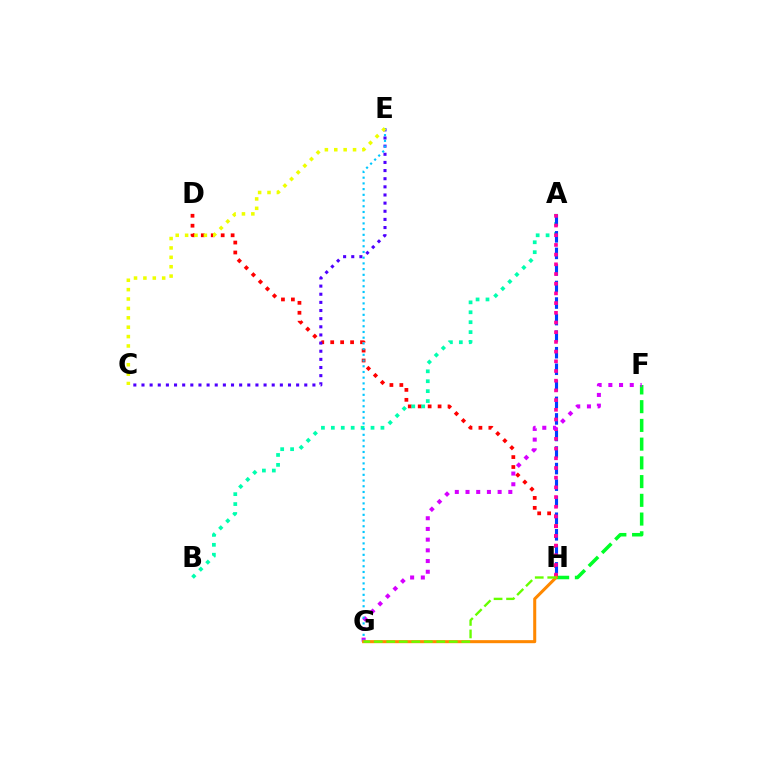{('D', 'H'): [{'color': '#ff0000', 'line_style': 'dotted', 'thickness': 2.7}], ('A', 'B'): [{'color': '#00ffaf', 'line_style': 'dotted', 'thickness': 2.7}], ('A', 'H'): [{'color': '#003fff', 'line_style': 'dashed', 'thickness': 2.25}, {'color': '#ff00a0', 'line_style': 'dotted', 'thickness': 2.63}], ('C', 'E'): [{'color': '#4f00ff', 'line_style': 'dotted', 'thickness': 2.21}, {'color': '#eeff00', 'line_style': 'dotted', 'thickness': 2.55}], ('F', 'H'): [{'color': '#00ff27', 'line_style': 'dashed', 'thickness': 2.54}], ('F', 'G'): [{'color': '#d600ff', 'line_style': 'dotted', 'thickness': 2.91}], ('E', 'G'): [{'color': '#00c7ff', 'line_style': 'dotted', 'thickness': 1.55}], ('G', 'H'): [{'color': '#ff8800', 'line_style': 'solid', 'thickness': 2.19}, {'color': '#66ff00', 'line_style': 'dashed', 'thickness': 1.7}]}